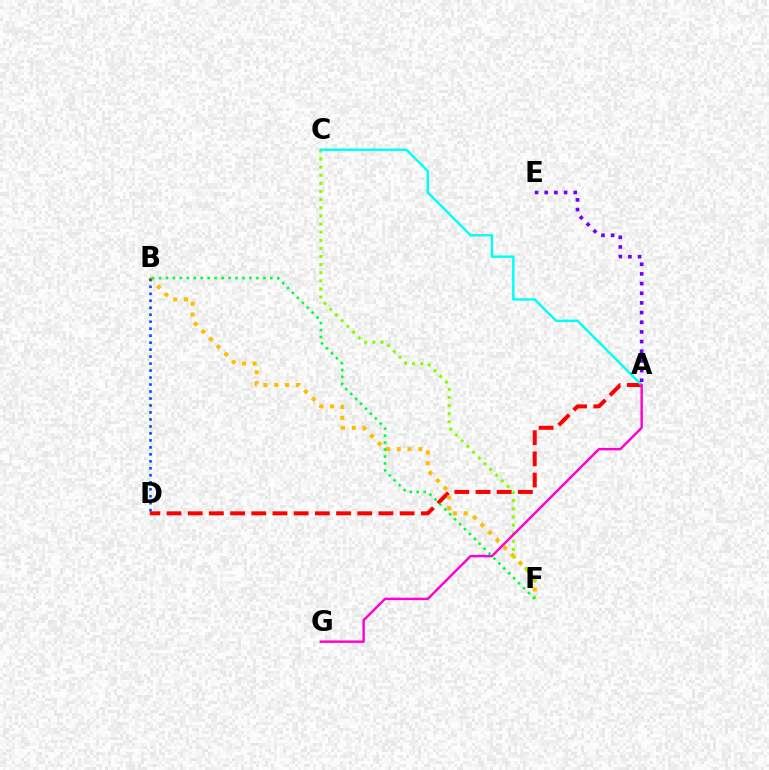{('C', 'F'): [{'color': '#84ff00', 'line_style': 'dotted', 'thickness': 2.21}], ('A', 'D'): [{'color': '#ff0000', 'line_style': 'dashed', 'thickness': 2.88}], ('A', 'C'): [{'color': '#00fff6', 'line_style': 'solid', 'thickness': 1.74}], ('B', 'F'): [{'color': '#ffbd00', 'line_style': 'dotted', 'thickness': 2.93}, {'color': '#00ff39', 'line_style': 'dotted', 'thickness': 1.89}], ('B', 'D'): [{'color': '#004bff', 'line_style': 'dotted', 'thickness': 1.9}], ('A', 'G'): [{'color': '#ff00cf', 'line_style': 'solid', 'thickness': 1.75}], ('A', 'E'): [{'color': '#7200ff', 'line_style': 'dotted', 'thickness': 2.63}]}